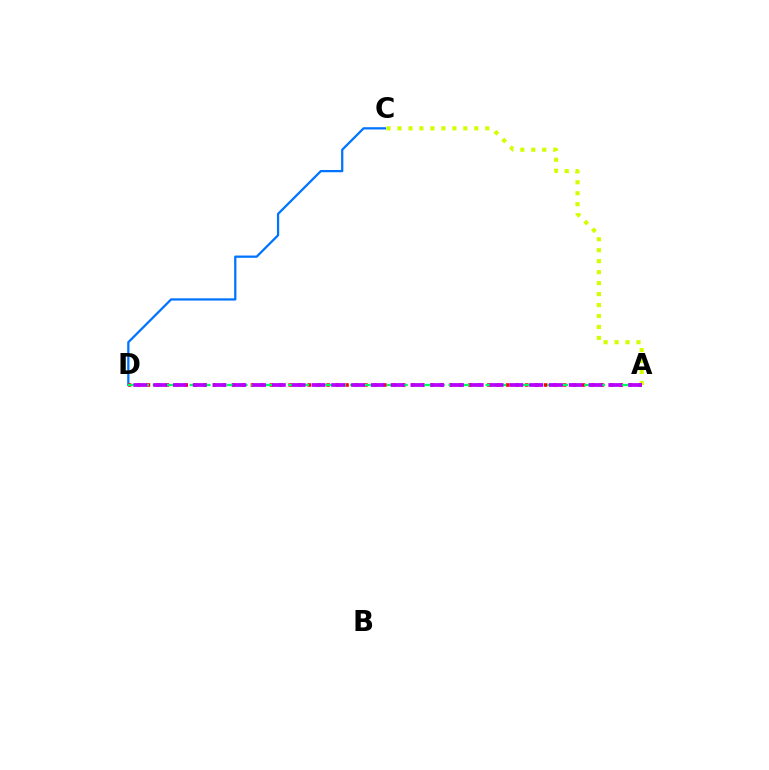{('C', 'D'): [{'color': '#0074ff', 'line_style': 'solid', 'thickness': 1.63}], ('A', 'C'): [{'color': '#d1ff00', 'line_style': 'dotted', 'thickness': 2.98}], ('A', 'D'): [{'color': '#ff0000', 'line_style': 'dotted', 'thickness': 2.57}, {'color': '#00ff5c', 'line_style': 'dashed', 'thickness': 1.67}, {'color': '#b900ff', 'line_style': 'dashed', 'thickness': 2.69}]}